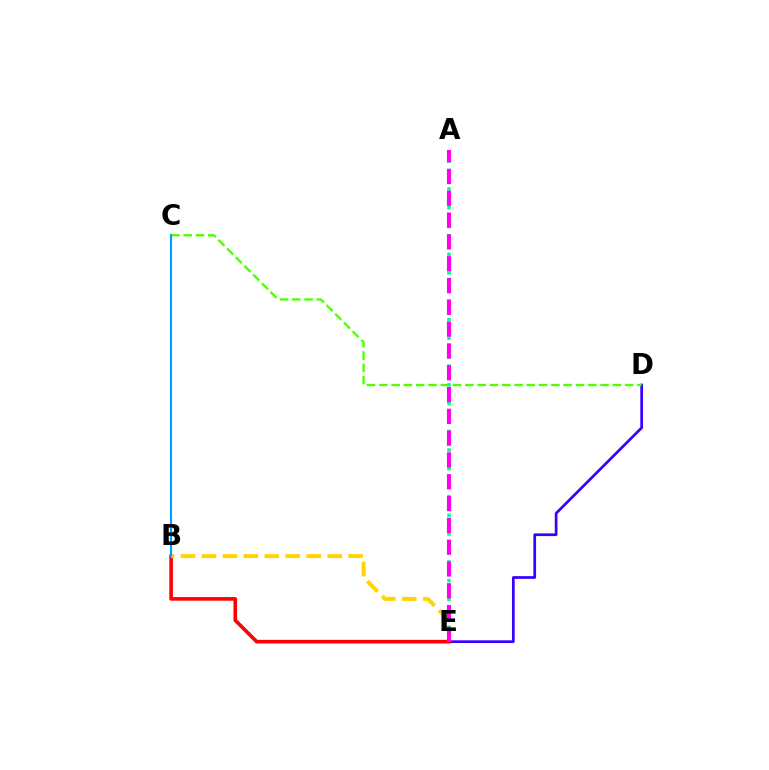{('D', 'E'): [{'color': '#3700ff', 'line_style': 'solid', 'thickness': 1.96}], ('C', 'D'): [{'color': '#4fff00', 'line_style': 'dashed', 'thickness': 1.67}], ('A', 'E'): [{'color': '#00ff86', 'line_style': 'dotted', 'thickness': 2.53}, {'color': '#ff00ed', 'line_style': 'dashed', 'thickness': 2.96}], ('B', 'E'): [{'color': '#ff0000', 'line_style': 'solid', 'thickness': 2.61}, {'color': '#ffd500', 'line_style': 'dashed', 'thickness': 2.85}], ('B', 'C'): [{'color': '#009eff', 'line_style': 'solid', 'thickness': 1.54}]}